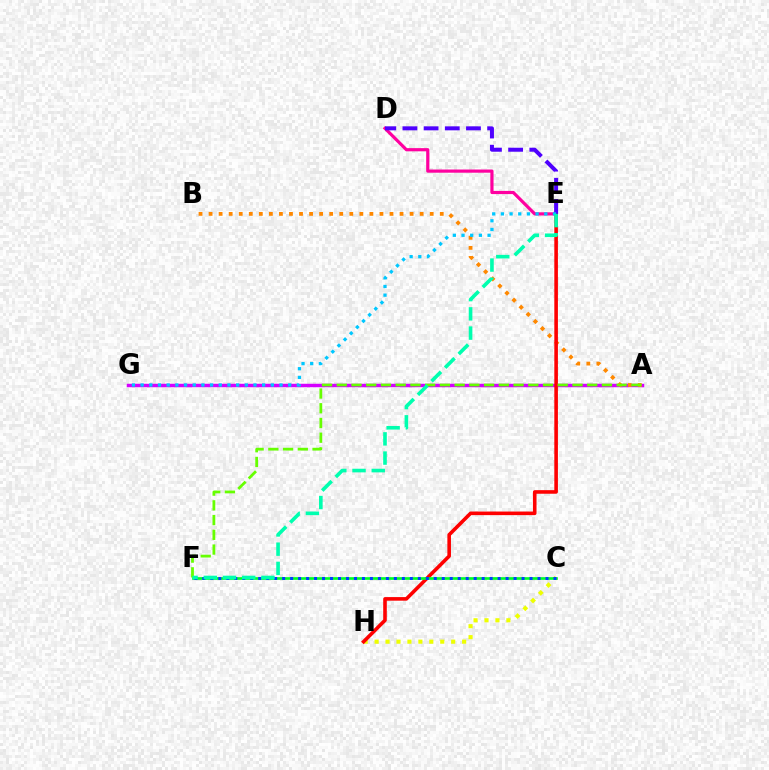{('D', 'E'): [{'color': '#ff00a0', 'line_style': 'solid', 'thickness': 2.29}, {'color': '#4f00ff', 'line_style': 'dashed', 'thickness': 2.88}], ('C', 'H'): [{'color': '#eeff00', 'line_style': 'dotted', 'thickness': 2.97}], ('A', 'G'): [{'color': '#d600ff', 'line_style': 'solid', 'thickness': 2.49}], ('A', 'B'): [{'color': '#ff8800', 'line_style': 'dotted', 'thickness': 2.73}], ('E', 'H'): [{'color': '#ff0000', 'line_style': 'solid', 'thickness': 2.59}], ('C', 'F'): [{'color': '#00ff27', 'line_style': 'solid', 'thickness': 1.93}, {'color': '#003fff', 'line_style': 'dotted', 'thickness': 2.17}], ('E', 'G'): [{'color': '#00c7ff', 'line_style': 'dotted', 'thickness': 2.36}], ('A', 'F'): [{'color': '#66ff00', 'line_style': 'dashed', 'thickness': 2.0}], ('E', 'F'): [{'color': '#00ffaf', 'line_style': 'dashed', 'thickness': 2.61}]}